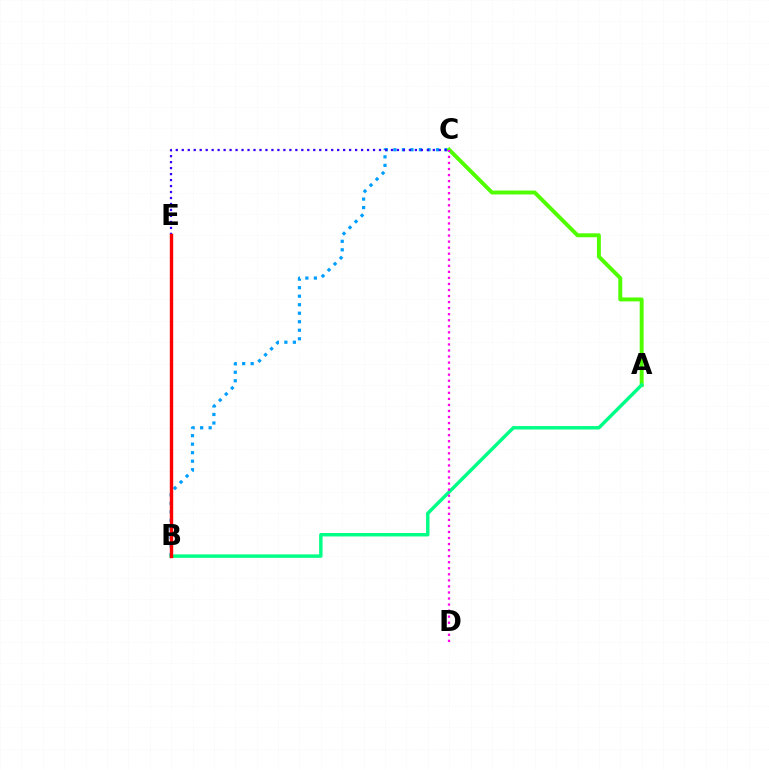{('B', 'C'): [{'color': '#009eff', 'line_style': 'dotted', 'thickness': 2.31}], ('A', 'C'): [{'color': '#4fff00', 'line_style': 'solid', 'thickness': 2.82}], ('A', 'B'): [{'color': '#00ff86', 'line_style': 'solid', 'thickness': 2.47}], ('C', 'E'): [{'color': '#3700ff', 'line_style': 'dotted', 'thickness': 1.62}], ('C', 'D'): [{'color': '#ff00ed', 'line_style': 'dotted', 'thickness': 1.64}], ('B', 'E'): [{'color': '#ffd500', 'line_style': 'solid', 'thickness': 1.88}, {'color': '#ff0000', 'line_style': 'solid', 'thickness': 2.44}]}